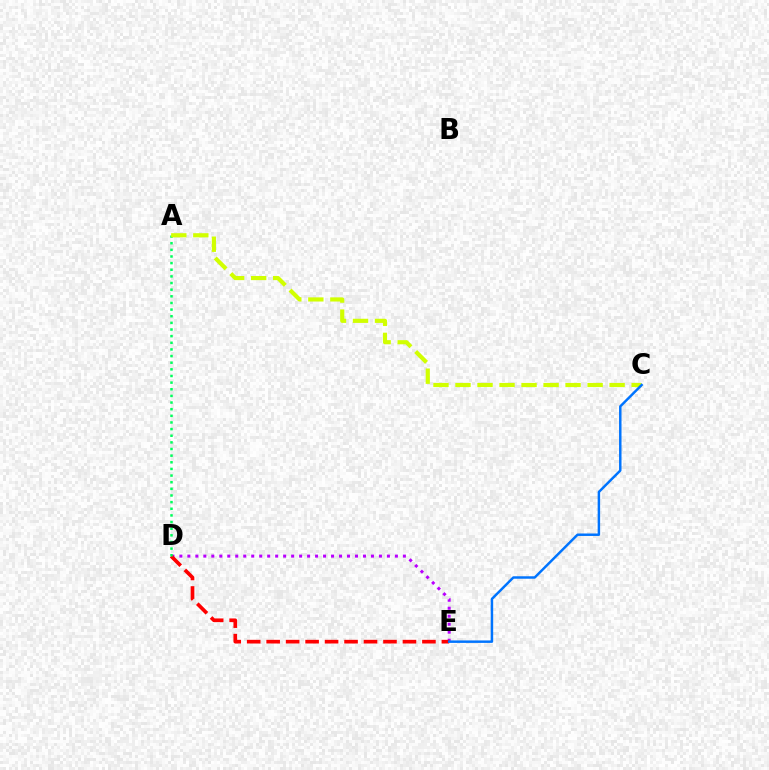{('D', 'E'): [{'color': '#b900ff', 'line_style': 'dotted', 'thickness': 2.17}, {'color': '#ff0000', 'line_style': 'dashed', 'thickness': 2.64}], ('A', 'D'): [{'color': '#00ff5c', 'line_style': 'dotted', 'thickness': 1.8}], ('A', 'C'): [{'color': '#d1ff00', 'line_style': 'dashed', 'thickness': 2.99}], ('C', 'E'): [{'color': '#0074ff', 'line_style': 'solid', 'thickness': 1.78}]}